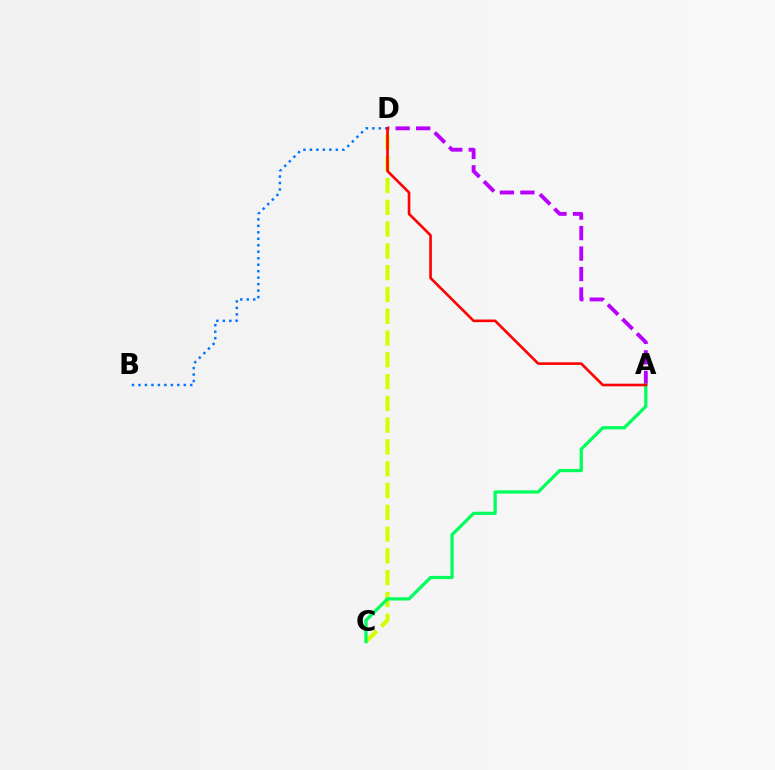{('C', 'D'): [{'color': '#d1ff00', 'line_style': 'dashed', 'thickness': 2.96}], ('B', 'D'): [{'color': '#0074ff', 'line_style': 'dotted', 'thickness': 1.76}], ('A', 'D'): [{'color': '#b900ff', 'line_style': 'dashed', 'thickness': 2.78}, {'color': '#ff0000', 'line_style': 'solid', 'thickness': 1.89}], ('A', 'C'): [{'color': '#00ff5c', 'line_style': 'solid', 'thickness': 2.33}]}